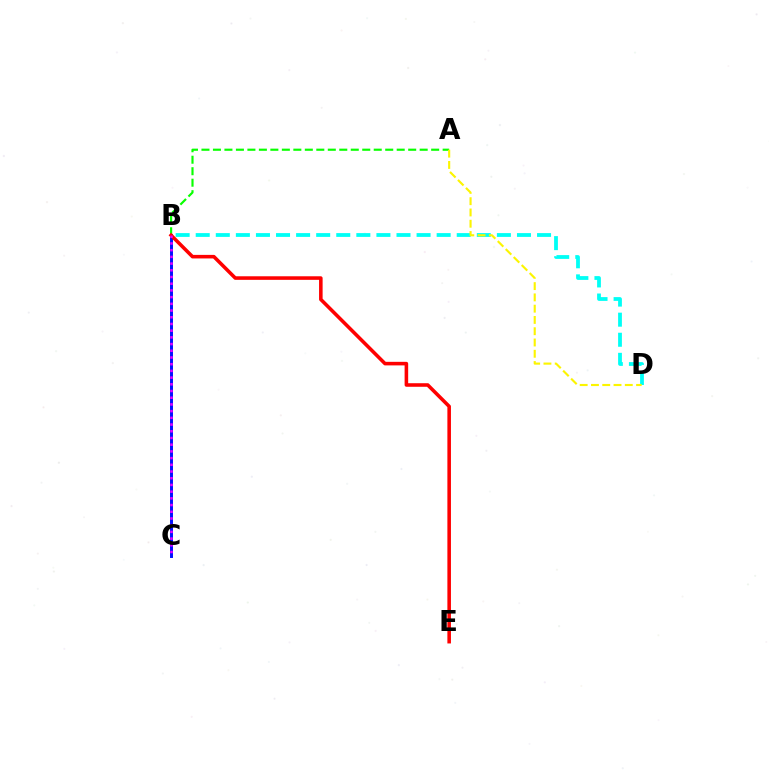{('A', 'B'): [{'color': '#08ff00', 'line_style': 'dashed', 'thickness': 1.56}], ('B', 'C'): [{'color': '#0010ff', 'line_style': 'solid', 'thickness': 2.13}, {'color': '#ee00ff', 'line_style': 'dotted', 'thickness': 1.82}], ('B', 'D'): [{'color': '#00fff6', 'line_style': 'dashed', 'thickness': 2.73}], ('A', 'D'): [{'color': '#fcf500', 'line_style': 'dashed', 'thickness': 1.53}], ('B', 'E'): [{'color': '#ff0000', 'line_style': 'solid', 'thickness': 2.57}]}